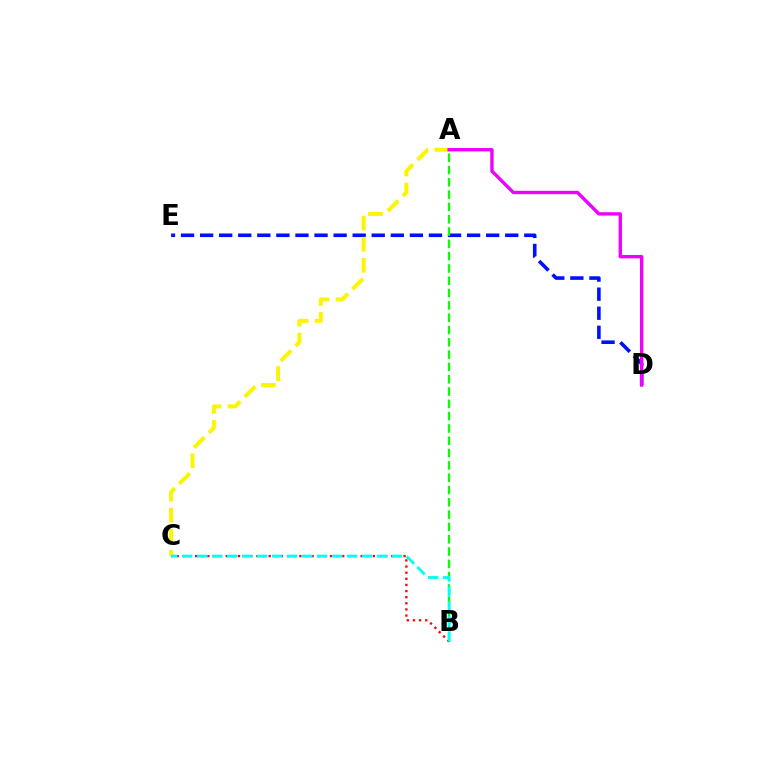{('D', 'E'): [{'color': '#0010ff', 'line_style': 'dashed', 'thickness': 2.59}], ('A', 'B'): [{'color': '#08ff00', 'line_style': 'dashed', 'thickness': 1.67}], ('B', 'C'): [{'color': '#ff0000', 'line_style': 'dotted', 'thickness': 1.67}, {'color': '#00fff6', 'line_style': 'dashed', 'thickness': 2.04}], ('A', 'C'): [{'color': '#fcf500', 'line_style': 'dashed', 'thickness': 2.87}], ('A', 'D'): [{'color': '#ee00ff', 'line_style': 'solid', 'thickness': 2.42}]}